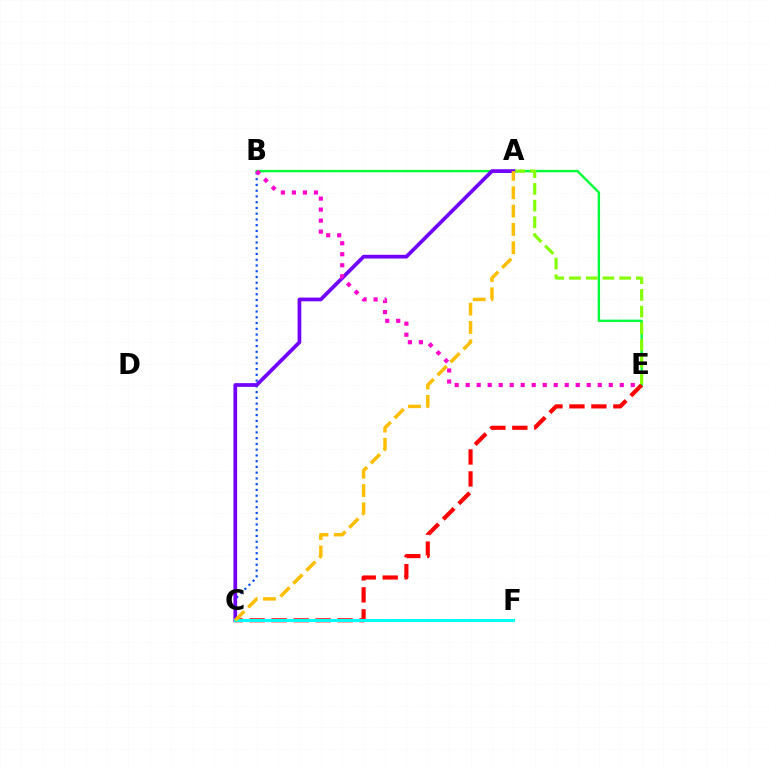{('B', 'C'): [{'color': '#004bff', 'line_style': 'dotted', 'thickness': 1.56}], ('B', 'E'): [{'color': '#00ff39', 'line_style': 'solid', 'thickness': 1.72}, {'color': '#ff00cf', 'line_style': 'dotted', 'thickness': 2.99}], ('C', 'E'): [{'color': '#ff0000', 'line_style': 'dashed', 'thickness': 2.99}], ('A', 'E'): [{'color': '#84ff00', 'line_style': 'dashed', 'thickness': 2.27}], ('A', 'C'): [{'color': '#7200ff', 'line_style': 'solid', 'thickness': 2.68}, {'color': '#ffbd00', 'line_style': 'dashed', 'thickness': 2.49}], ('C', 'F'): [{'color': '#00fff6', 'line_style': 'solid', 'thickness': 2.23}]}